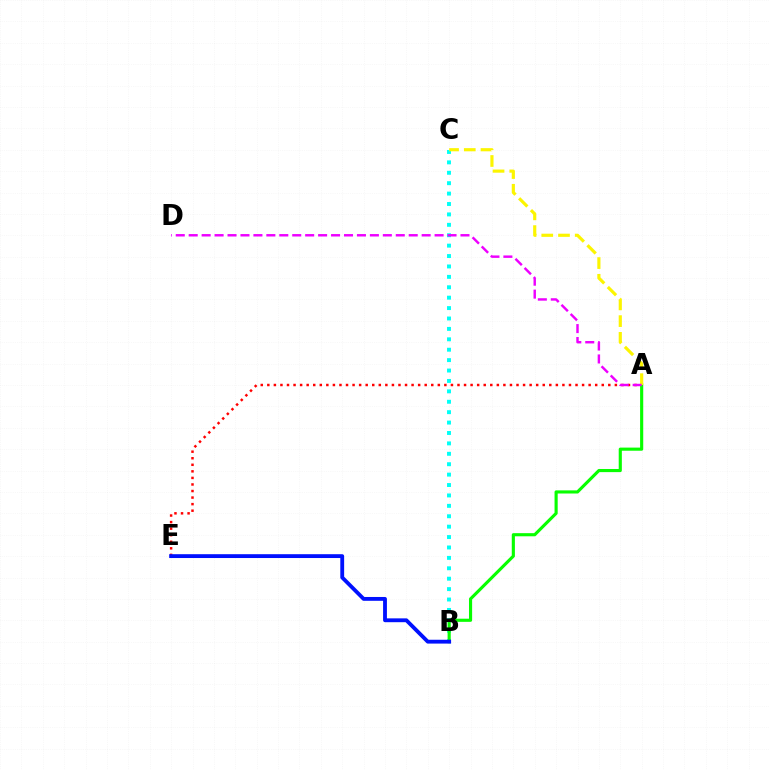{('A', 'E'): [{'color': '#ff0000', 'line_style': 'dotted', 'thickness': 1.78}], ('B', 'C'): [{'color': '#00fff6', 'line_style': 'dotted', 'thickness': 2.83}], ('A', 'B'): [{'color': '#08ff00', 'line_style': 'solid', 'thickness': 2.25}], ('B', 'E'): [{'color': '#0010ff', 'line_style': 'solid', 'thickness': 2.76}], ('A', 'C'): [{'color': '#fcf500', 'line_style': 'dashed', 'thickness': 2.27}], ('A', 'D'): [{'color': '#ee00ff', 'line_style': 'dashed', 'thickness': 1.76}]}